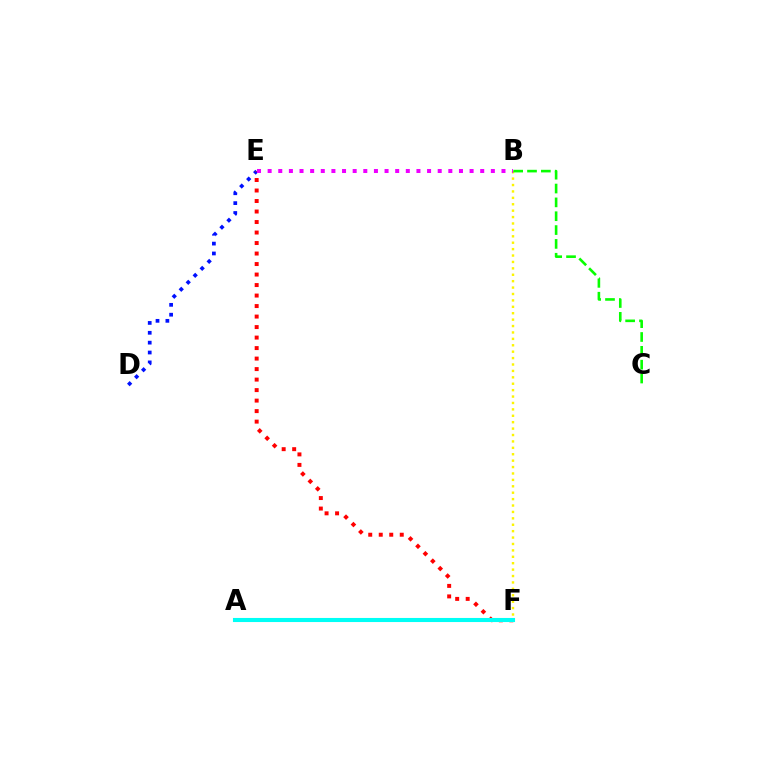{('D', 'E'): [{'color': '#0010ff', 'line_style': 'dotted', 'thickness': 2.68}], ('E', 'F'): [{'color': '#ff0000', 'line_style': 'dotted', 'thickness': 2.85}], ('B', 'F'): [{'color': '#fcf500', 'line_style': 'dotted', 'thickness': 1.74}], ('B', 'C'): [{'color': '#08ff00', 'line_style': 'dashed', 'thickness': 1.88}], ('A', 'F'): [{'color': '#00fff6', 'line_style': 'solid', 'thickness': 2.94}], ('B', 'E'): [{'color': '#ee00ff', 'line_style': 'dotted', 'thickness': 2.89}]}